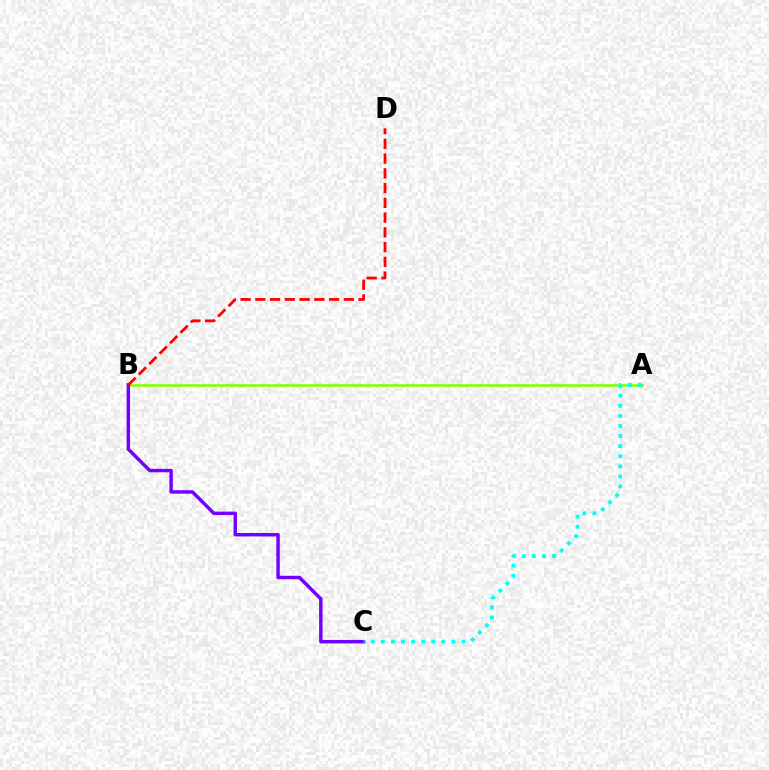{('A', 'B'): [{'color': '#84ff00', 'line_style': 'solid', 'thickness': 1.89}], ('B', 'C'): [{'color': '#7200ff', 'line_style': 'solid', 'thickness': 2.49}], ('B', 'D'): [{'color': '#ff0000', 'line_style': 'dashed', 'thickness': 2.0}], ('A', 'C'): [{'color': '#00fff6', 'line_style': 'dotted', 'thickness': 2.74}]}